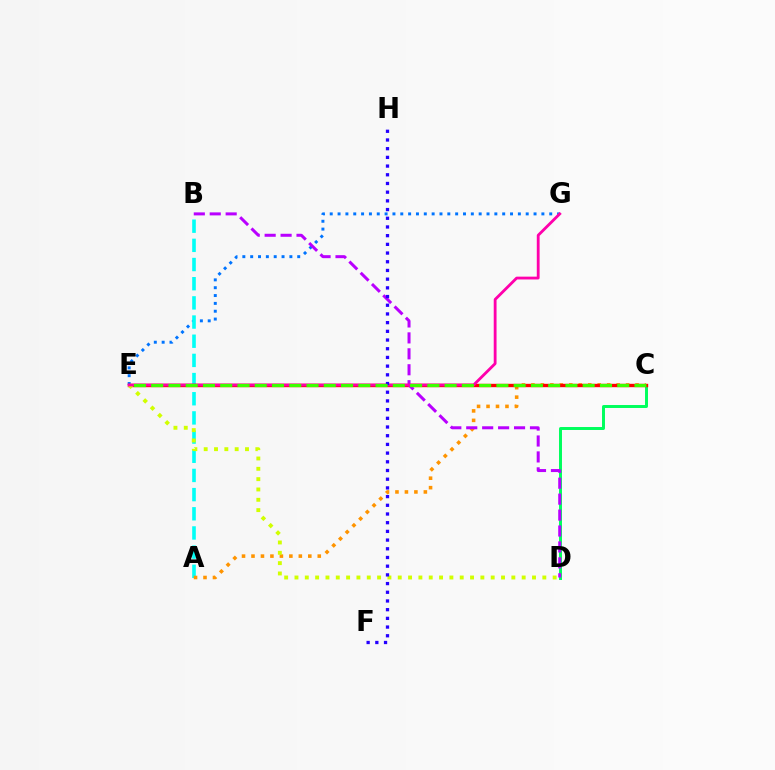{('E', 'G'): [{'color': '#0074ff', 'line_style': 'dotted', 'thickness': 2.13}, {'color': '#ff00ac', 'line_style': 'solid', 'thickness': 2.03}], ('A', 'B'): [{'color': '#00fff6', 'line_style': 'dashed', 'thickness': 2.6}], ('C', 'D'): [{'color': '#00ff5c', 'line_style': 'solid', 'thickness': 2.13}], ('A', 'C'): [{'color': '#ff9400', 'line_style': 'dotted', 'thickness': 2.57}], ('C', 'E'): [{'color': '#ff0000', 'line_style': 'solid', 'thickness': 2.43}, {'color': '#3dff00', 'line_style': 'dashed', 'thickness': 2.34}], ('D', 'E'): [{'color': '#d1ff00', 'line_style': 'dotted', 'thickness': 2.81}], ('B', 'D'): [{'color': '#b900ff', 'line_style': 'dashed', 'thickness': 2.16}], ('F', 'H'): [{'color': '#2500ff', 'line_style': 'dotted', 'thickness': 2.36}]}